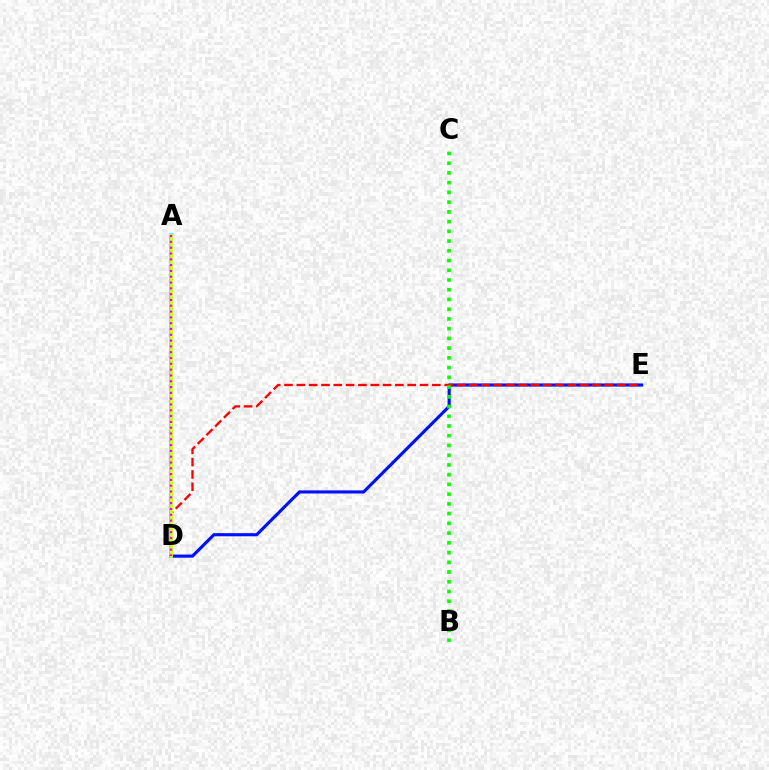{('D', 'E'): [{'color': '#0010ff', 'line_style': 'solid', 'thickness': 2.26}, {'color': '#ff0000', 'line_style': 'dashed', 'thickness': 1.67}], ('A', 'D'): [{'color': '#00fff6', 'line_style': 'solid', 'thickness': 2.58}, {'color': '#fcf500', 'line_style': 'solid', 'thickness': 1.88}, {'color': '#ee00ff', 'line_style': 'dotted', 'thickness': 1.58}], ('B', 'C'): [{'color': '#08ff00', 'line_style': 'dotted', 'thickness': 2.64}]}